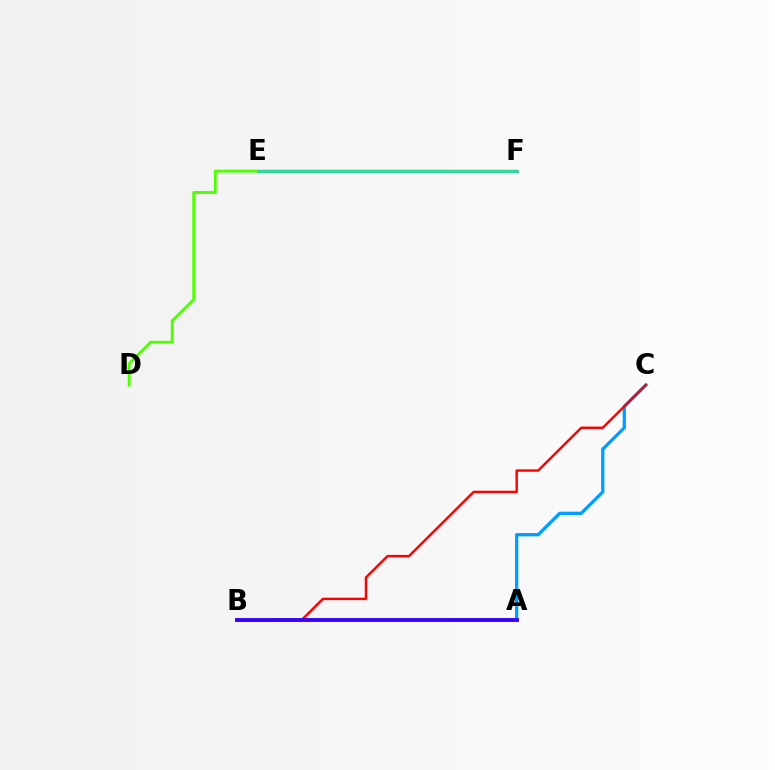{('A', 'B'): [{'color': '#ffd500', 'line_style': 'solid', 'thickness': 2.64}, {'color': '#3700ff', 'line_style': 'solid', 'thickness': 2.77}], ('D', 'F'): [{'color': '#4fff00', 'line_style': 'solid', 'thickness': 2.07}], ('A', 'C'): [{'color': '#009eff', 'line_style': 'solid', 'thickness': 2.37}], ('B', 'C'): [{'color': '#ff0000', 'line_style': 'solid', 'thickness': 1.75}], ('E', 'F'): [{'color': '#ff00ed', 'line_style': 'solid', 'thickness': 1.96}, {'color': '#00ff86', 'line_style': 'solid', 'thickness': 1.87}]}